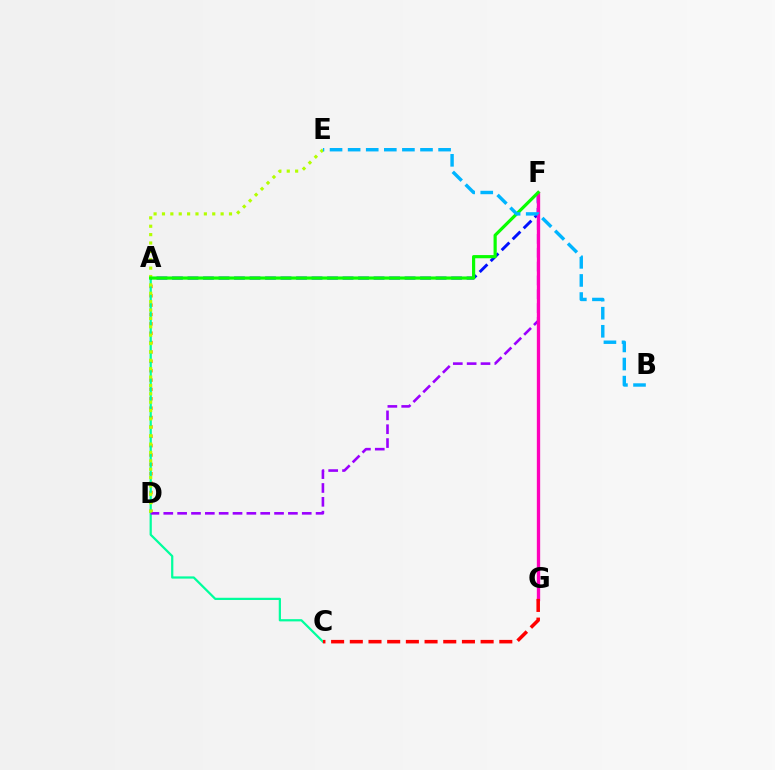{('A', 'D'): [{'color': '#ffa500', 'line_style': 'dotted', 'thickness': 2.55}], ('A', 'C'): [{'color': '#00ff9d', 'line_style': 'solid', 'thickness': 1.61}], ('A', 'F'): [{'color': '#0010ff', 'line_style': 'dashed', 'thickness': 2.11}, {'color': '#08ff00', 'line_style': 'solid', 'thickness': 2.29}], ('D', 'F'): [{'color': '#9b00ff', 'line_style': 'dashed', 'thickness': 1.88}], ('D', 'E'): [{'color': '#b3ff00', 'line_style': 'dotted', 'thickness': 2.28}], ('F', 'G'): [{'color': '#ff00bd', 'line_style': 'solid', 'thickness': 2.4}], ('C', 'G'): [{'color': '#ff0000', 'line_style': 'dashed', 'thickness': 2.54}], ('B', 'E'): [{'color': '#00b5ff', 'line_style': 'dashed', 'thickness': 2.46}]}